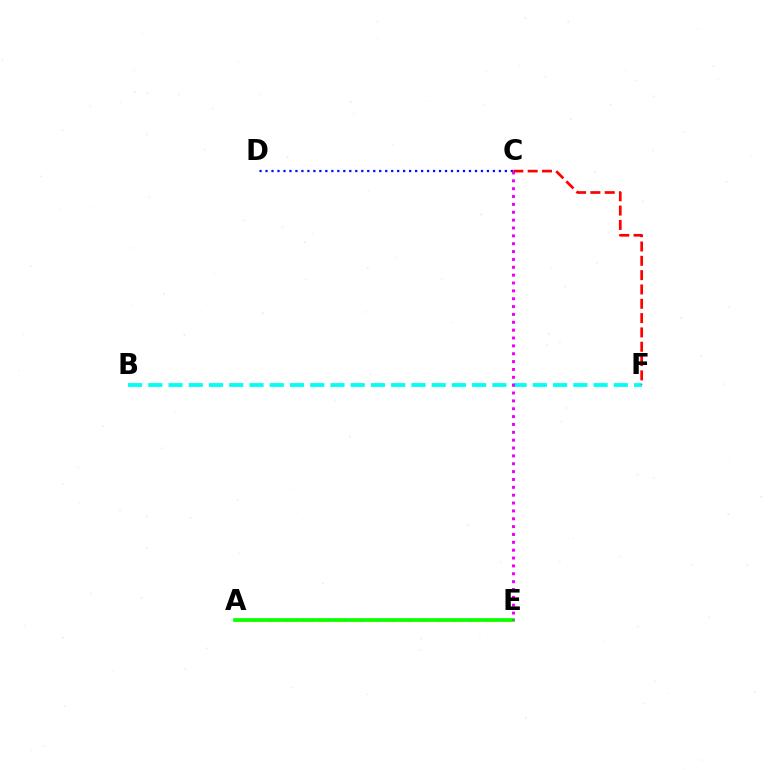{('B', 'F'): [{'color': '#00fff6', 'line_style': 'dashed', 'thickness': 2.75}], ('A', 'E'): [{'color': '#fcf500', 'line_style': 'dashed', 'thickness': 2.27}, {'color': '#08ff00', 'line_style': 'solid', 'thickness': 2.63}], ('C', 'D'): [{'color': '#0010ff', 'line_style': 'dotted', 'thickness': 1.63}], ('C', 'E'): [{'color': '#ee00ff', 'line_style': 'dotted', 'thickness': 2.14}], ('C', 'F'): [{'color': '#ff0000', 'line_style': 'dashed', 'thickness': 1.95}]}